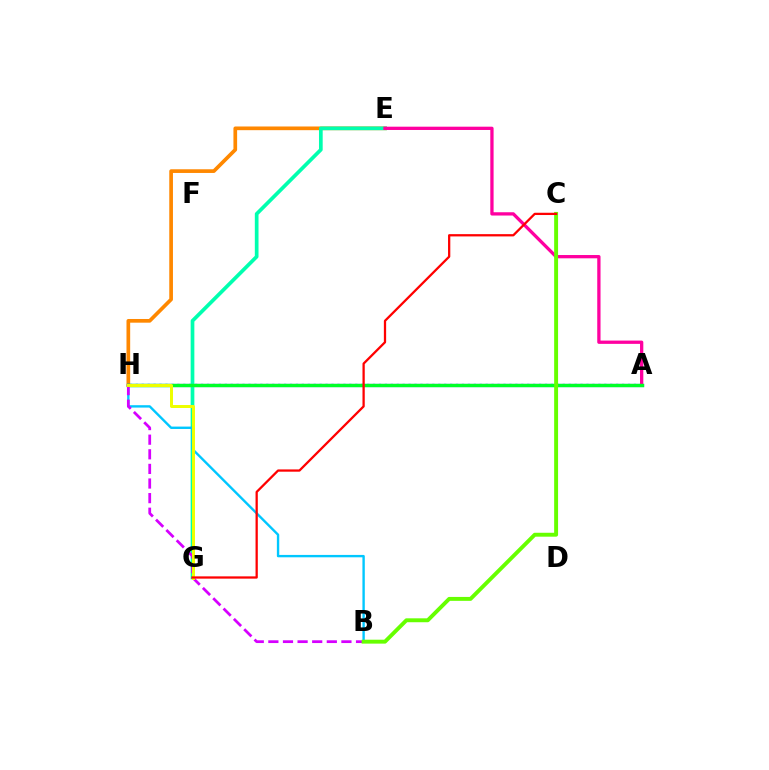{('A', 'H'): [{'color': '#003fff', 'line_style': 'dotted', 'thickness': 1.61}, {'color': '#4f00ff', 'line_style': 'solid', 'thickness': 2.26}, {'color': '#00ff27', 'line_style': 'solid', 'thickness': 2.44}], ('E', 'H'): [{'color': '#ff8800', 'line_style': 'solid', 'thickness': 2.65}], ('E', 'G'): [{'color': '#00ffaf', 'line_style': 'solid', 'thickness': 2.66}], ('A', 'E'): [{'color': '#ff00a0', 'line_style': 'solid', 'thickness': 2.37}], ('B', 'H'): [{'color': '#00c7ff', 'line_style': 'solid', 'thickness': 1.71}, {'color': '#d600ff', 'line_style': 'dashed', 'thickness': 1.98}], ('B', 'C'): [{'color': '#66ff00', 'line_style': 'solid', 'thickness': 2.82}], ('G', 'H'): [{'color': '#eeff00', 'line_style': 'solid', 'thickness': 2.15}], ('C', 'G'): [{'color': '#ff0000', 'line_style': 'solid', 'thickness': 1.64}]}